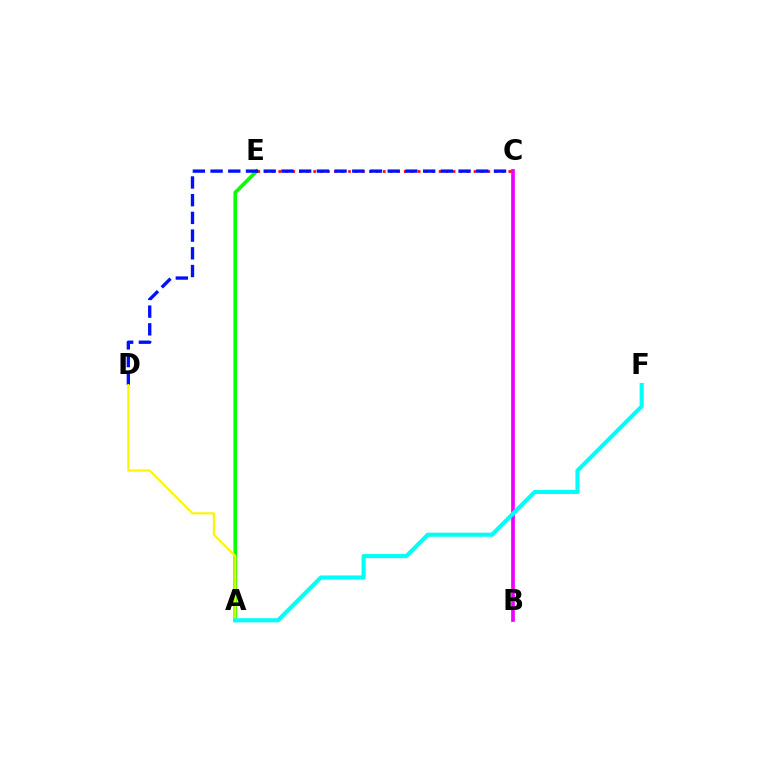{('A', 'E'): [{'color': '#08ff00', 'line_style': 'solid', 'thickness': 2.68}], ('C', 'E'): [{'color': '#ff0000', 'line_style': 'dotted', 'thickness': 1.89}], ('C', 'D'): [{'color': '#0010ff', 'line_style': 'dashed', 'thickness': 2.41}], ('A', 'D'): [{'color': '#fcf500', 'line_style': 'solid', 'thickness': 1.52}], ('B', 'C'): [{'color': '#ee00ff', 'line_style': 'solid', 'thickness': 2.67}], ('A', 'F'): [{'color': '#00fff6', 'line_style': 'solid', 'thickness': 2.95}]}